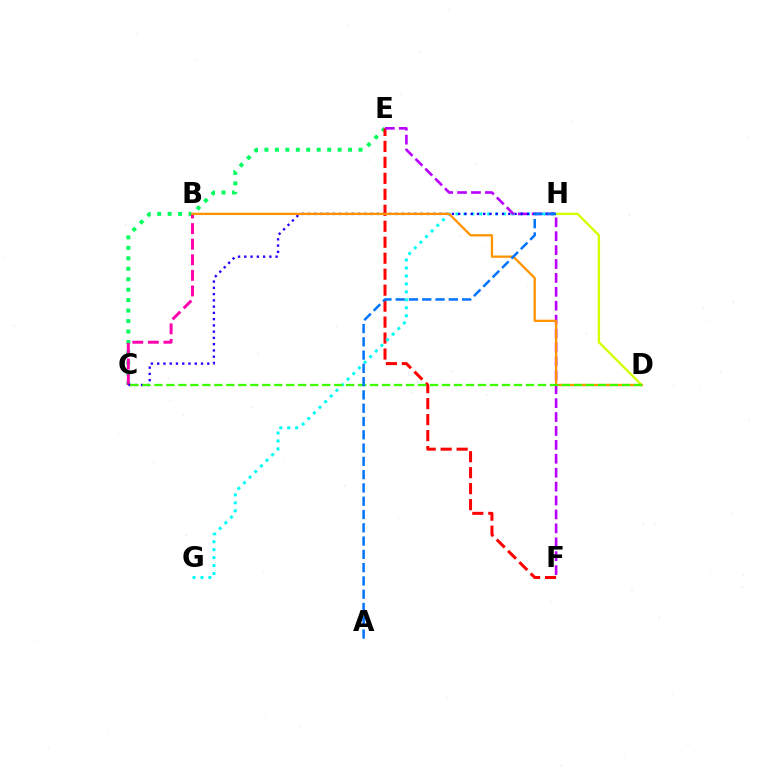{('C', 'E'): [{'color': '#00ff5c', 'line_style': 'dotted', 'thickness': 2.84}], ('E', 'F'): [{'color': '#ff0000', 'line_style': 'dashed', 'thickness': 2.17}, {'color': '#b900ff', 'line_style': 'dashed', 'thickness': 1.89}], ('G', 'H'): [{'color': '#00fff6', 'line_style': 'dotted', 'thickness': 2.16}], ('D', 'H'): [{'color': '#d1ff00', 'line_style': 'solid', 'thickness': 1.69}], ('B', 'C'): [{'color': '#ff00ac', 'line_style': 'dashed', 'thickness': 2.12}], ('C', 'H'): [{'color': '#2500ff', 'line_style': 'dotted', 'thickness': 1.7}], ('B', 'D'): [{'color': '#ff9400', 'line_style': 'solid', 'thickness': 1.66}], ('C', 'D'): [{'color': '#3dff00', 'line_style': 'dashed', 'thickness': 1.63}], ('A', 'H'): [{'color': '#0074ff', 'line_style': 'dashed', 'thickness': 1.8}]}